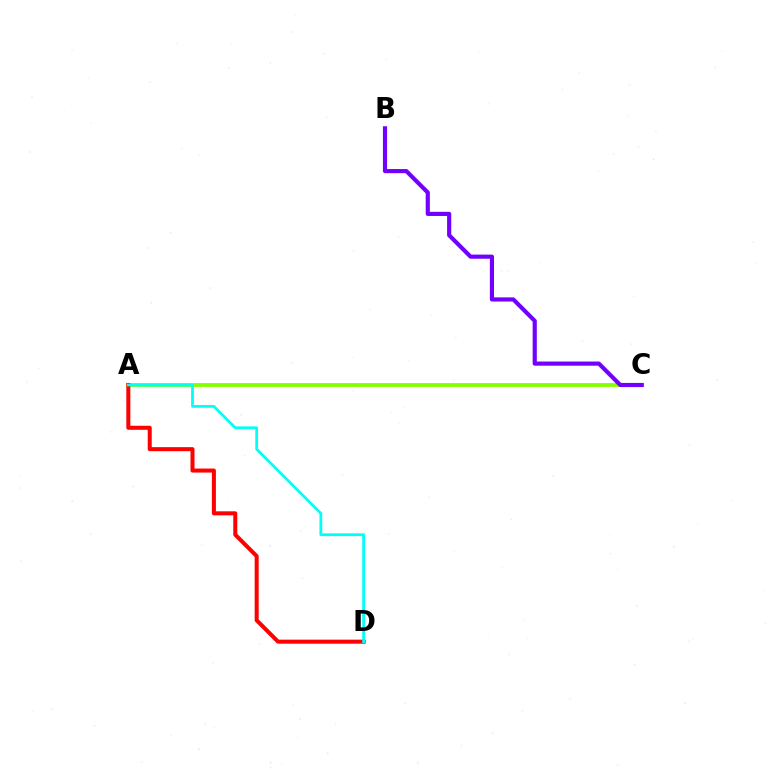{('A', 'C'): [{'color': '#84ff00', 'line_style': 'solid', 'thickness': 2.75}], ('B', 'C'): [{'color': '#7200ff', 'line_style': 'solid', 'thickness': 2.99}], ('A', 'D'): [{'color': '#ff0000', 'line_style': 'solid', 'thickness': 2.9}, {'color': '#00fff6', 'line_style': 'solid', 'thickness': 2.0}]}